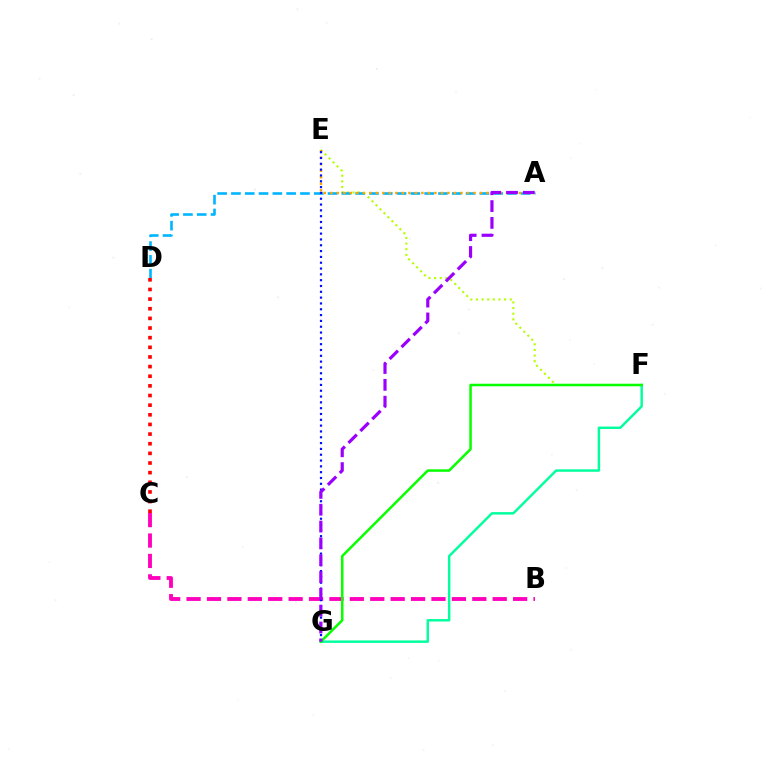{('E', 'F'): [{'color': '#b3ff00', 'line_style': 'dotted', 'thickness': 1.53}], ('A', 'D'): [{'color': '#00b5ff', 'line_style': 'dashed', 'thickness': 1.87}], ('A', 'E'): [{'color': '#ffa500', 'line_style': 'dotted', 'thickness': 1.77}], ('F', 'G'): [{'color': '#00ff9d', 'line_style': 'solid', 'thickness': 1.76}, {'color': '#08ff00', 'line_style': 'solid', 'thickness': 1.81}], ('C', 'D'): [{'color': '#ff0000', 'line_style': 'dotted', 'thickness': 2.62}], ('B', 'C'): [{'color': '#ff00bd', 'line_style': 'dashed', 'thickness': 2.77}], ('E', 'G'): [{'color': '#0010ff', 'line_style': 'dotted', 'thickness': 1.58}], ('A', 'G'): [{'color': '#9b00ff', 'line_style': 'dashed', 'thickness': 2.29}]}